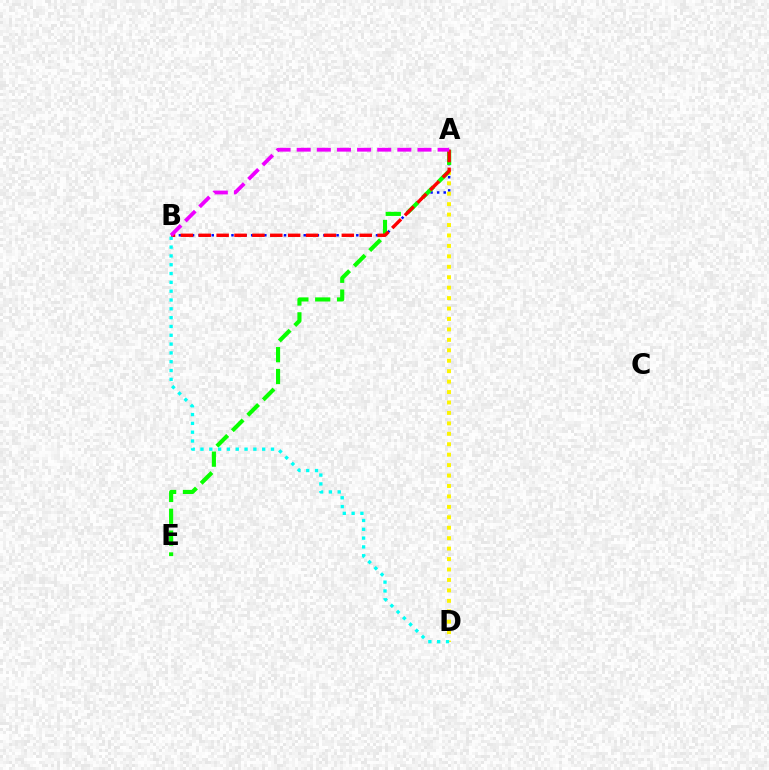{('A', 'B'): [{'color': '#0010ff', 'line_style': 'dotted', 'thickness': 1.79}, {'color': '#ff0000', 'line_style': 'dashed', 'thickness': 2.43}, {'color': '#ee00ff', 'line_style': 'dashed', 'thickness': 2.73}], ('A', 'D'): [{'color': '#fcf500', 'line_style': 'dotted', 'thickness': 2.84}], ('A', 'E'): [{'color': '#08ff00', 'line_style': 'dashed', 'thickness': 2.97}], ('B', 'D'): [{'color': '#00fff6', 'line_style': 'dotted', 'thickness': 2.4}]}